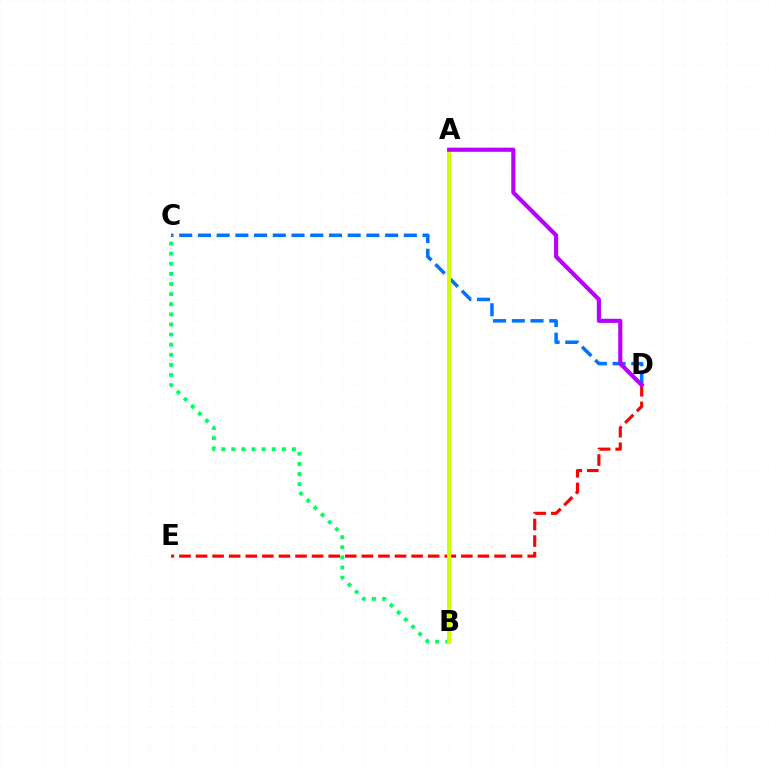{('C', 'D'): [{'color': '#0074ff', 'line_style': 'dashed', 'thickness': 2.54}], ('D', 'E'): [{'color': '#ff0000', 'line_style': 'dashed', 'thickness': 2.25}], ('B', 'C'): [{'color': '#00ff5c', 'line_style': 'dotted', 'thickness': 2.75}], ('A', 'B'): [{'color': '#d1ff00', 'line_style': 'solid', 'thickness': 2.86}], ('A', 'D'): [{'color': '#b900ff', 'line_style': 'solid', 'thickness': 2.98}]}